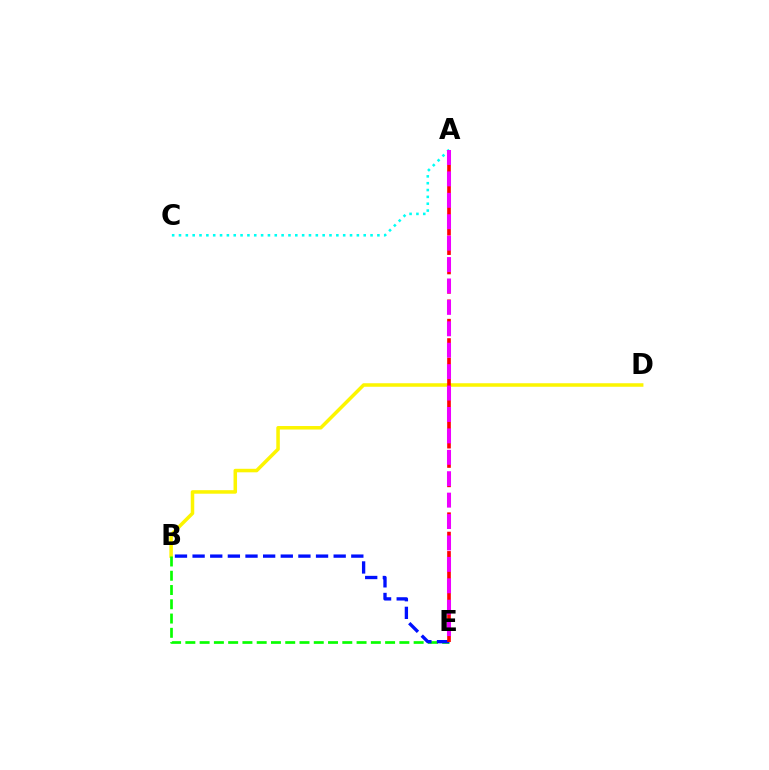{('B', 'D'): [{'color': '#fcf500', 'line_style': 'solid', 'thickness': 2.53}], ('B', 'E'): [{'color': '#08ff00', 'line_style': 'dashed', 'thickness': 1.94}, {'color': '#0010ff', 'line_style': 'dashed', 'thickness': 2.4}], ('A', 'C'): [{'color': '#00fff6', 'line_style': 'dotted', 'thickness': 1.86}], ('A', 'E'): [{'color': '#ff0000', 'line_style': 'dashed', 'thickness': 2.63}, {'color': '#ee00ff', 'line_style': 'dashed', 'thickness': 2.91}]}